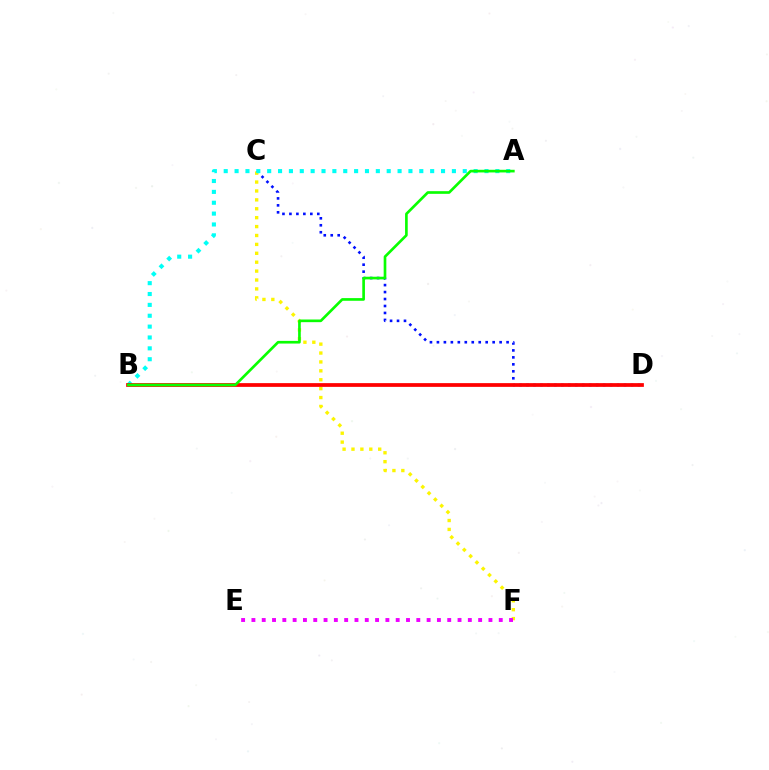{('C', 'D'): [{'color': '#0010ff', 'line_style': 'dotted', 'thickness': 1.89}], ('C', 'F'): [{'color': '#fcf500', 'line_style': 'dotted', 'thickness': 2.42}], ('A', 'B'): [{'color': '#00fff6', 'line_style': 'dotted', 'thickness': 2.95}, {'color': '#08ff00', 'line_style': 'solid', 'thickness': 1.92}], ('B', 'D'): [{'color': '#ff0000', 'line_style': 'solid', 'thickness': 2.69}], ('E', 'F'): [{'color': '#ee00ff', 'line_style': 'dotted', 'thickness': 2.8}]}